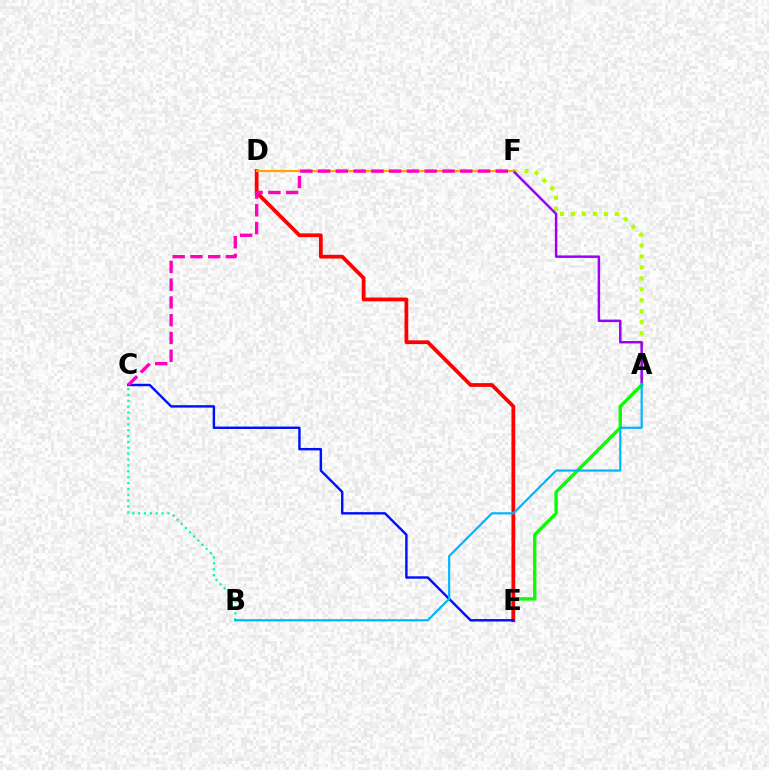{('A', 'F'): [{'color': '#b3ff00', 'line_style': 'dotted', 'thickness': 2.98}, {'color': '#9b00ff', 'line_style': 'solid', 'thickness': 1.78}], ('B', 'C'): [{'color': '#00ff9d', 'line_style': 'dotted', 'thickness': 1.6}], ('A', 'E'): [{'color': '#08ff00', 'line_style': 'solid', 'thickness': 2.42}], ('D', 'E'): [{'color': '#ff0000', 'line_style': 'solid', 'thickness': 2.71}], ('C', 'E'): [{'color': '#0010ff', 'line_style': 'solid', 'thickness': 1.74}], ('A', 'B'): [{'color': '#00b5ff', 'line_style': 'solid', 'thickness': 1.58}], ('D', 'F'): [{'color': '#ffa500', 'line_style': 'solid', 'thickness': 1.59}], ('C', 'F'): [{'color': '#ff00bd', 'line_style': 'dashed', 'thickness': 2.41}]}